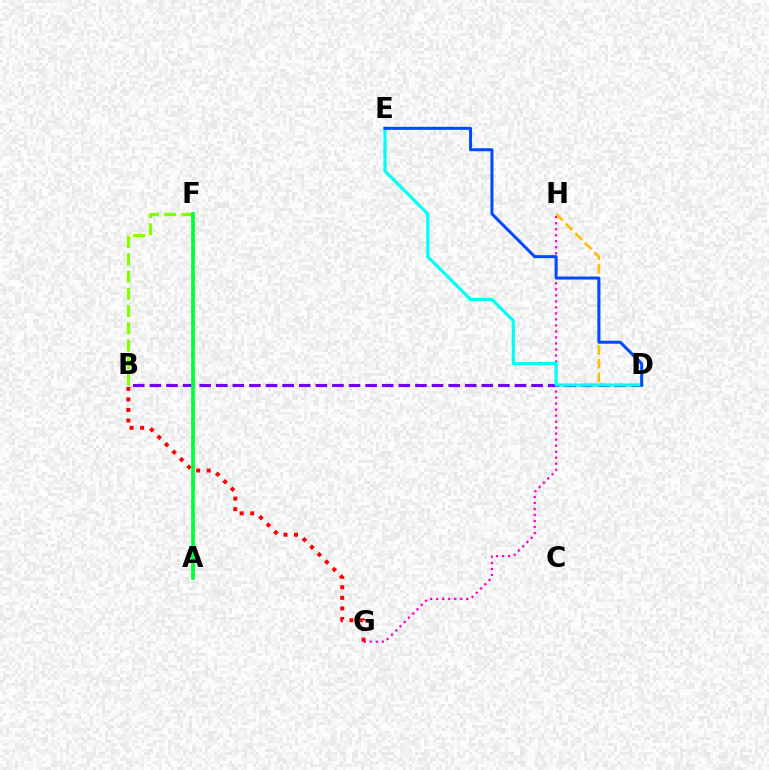{('G', 'H'): [{'color': '#ff00cf', 'line_style': 'dotted', 'thickness': 1.63}], ('B', 'F'): [{'color': '#84ff00', 'line_style': 'dashed', 'thickness': 2.35}], ('D', 'H'): [{'color': '#ffbd00', 'line_style': 'dashed', 'thickness': 1.84}], ('B', 'G'): [{'color': '#ff0000', 'line_style': 'dotted', 'thickness': 2.86}], ('B', 'D'): [{'color': '#7200ff', 'line_style': 'dashed', 'thickness': 2.25}], ('D', 'E'): [{'color': '#00fff6', 'line_style': 'solid', 'thickness': 2.28}, {'color': '#004bff', 'line_style': 'solid', 'thickness': 2.17}], ('A', 'F'): [{'color': '#00ff39', 'line_style': 'solid', 'thickness': 2.69}]}